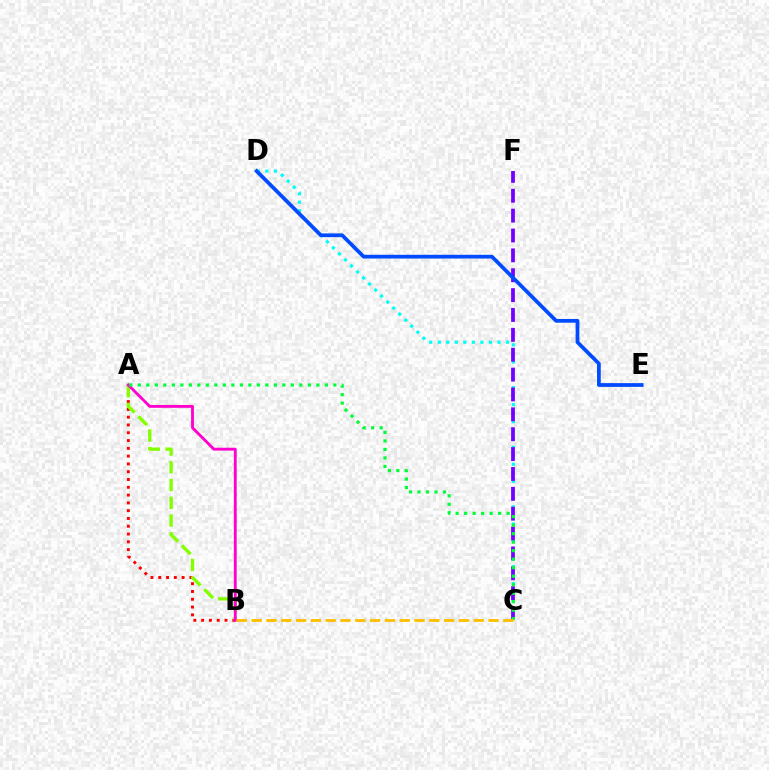{('A', 'B'): [{'color': '#ff0000', 'line_style': 'dotted', 'thickness': 2.12}, {'color': '#84ff00', 'line_style': 'dashed', 'thickness': 2.41}, {'color': '#ff00cf', 'line_style': 'solid', 'thickness': 2.05}], ('C', 'D'): [{'color': '#00fff6', 'line_style': 'dotted', 'thickness': 2.32}], ('C', 'F'): [{'color': '#7200ff', 'line_style': 'dashed', 'thickness': 2.7}], ('A', 'C'): [{'color': '#00ff39', 'line_style': 'dotted', 'thickness': 2.31}], ('D', 'E'): [{'color': '#004bff', 'line_style': 'solid', 'thickness': 2.7}], ('B', 'C'): [{'color': '#ffbd00', 'line_style': 'dashed', 'thickness': 2.01}]}